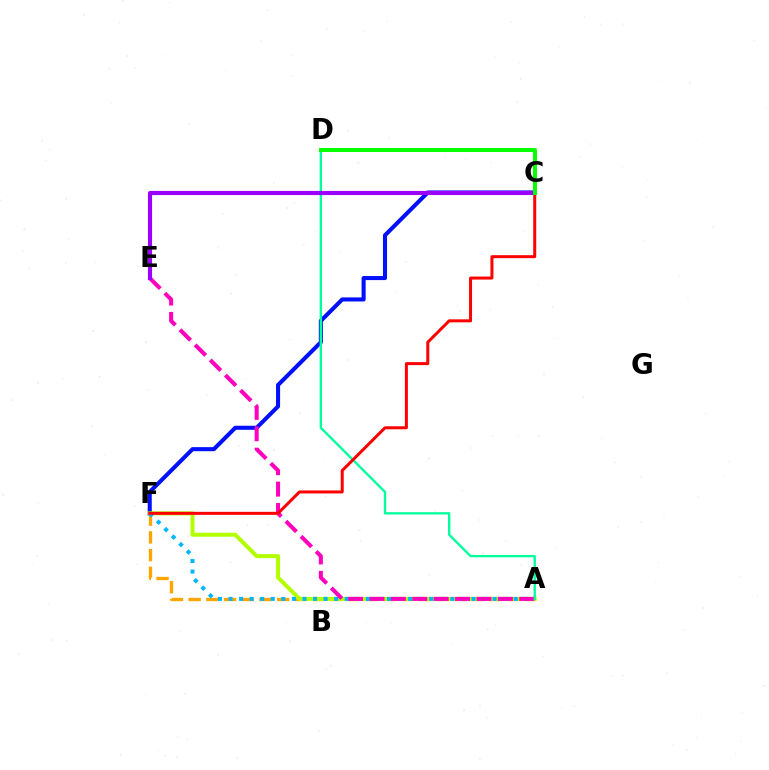{('A', 'F'): [{'color': '#ffa500', 'line_style': 'dashed', 'thickness': 2.41}, {'color': '#b3ff00', 'line_style': 'solid', 'thickness': 2.89}, {'color': '#00b5ff', 'line_style': 'dotted', 'thickness': 2.87}], ('C', 'F'): [{'color': '#0010ff', 'line_style': 'solid', 'thickness': 2.93}, {'color': '#ff0000', 'line_style': 'solid', 'thickness': 2.16}], ('A', 'E'): [{'color': '#ff00bd', 'line_style': 'dashed', 'thickness': 2.91}], ('A', 'D'): [{'color': '#00ff9d', 'line_style': 'solid', 'thickness': 1.7}], ('C', 'E'): [{'color': '#9b00ff', 'line_style': 'solid', 'thickness': 2.97}], ('C', 'D'): [{'color': '#08ff00', 'line_style': 'solid', 'thickness': 2.9}]}